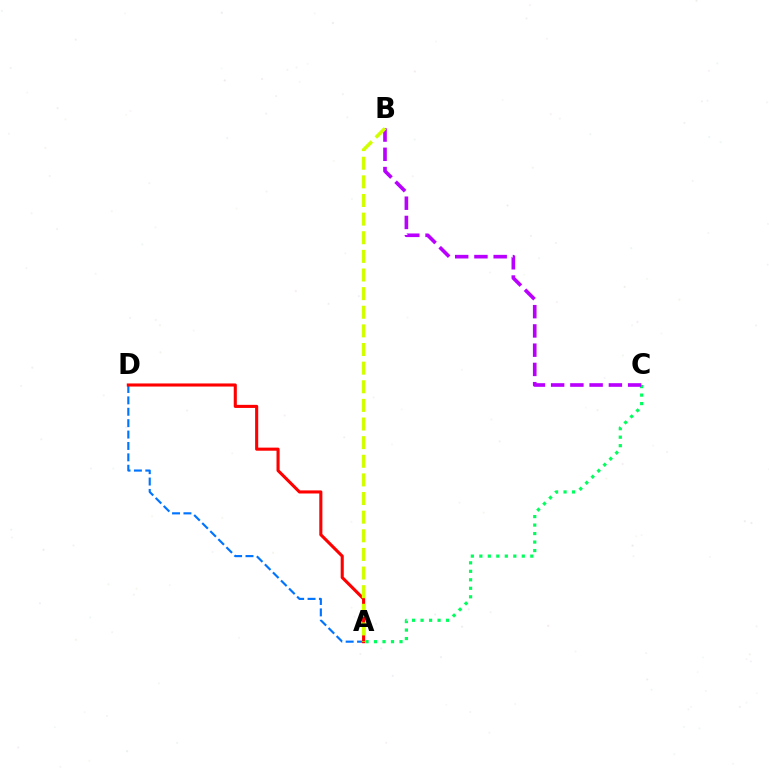{('A', 'C'): [{'color': '#00ff5c', 'line_style': 'dotted', 'thickness': 2.31}], ('A', 'D'): [{'color': '#0074ff', 'line_style': 'dashed', 'thickness': 1.55}, {'color': '#ff0000', 'line_style': 'solid', 'thickness': 2.23}], ('B', 'C'): [{'color': '#b900ff', 'line_style': 'dashed', 'thickness': 2.62}], ('A', 'B'): [{'color': '#d1ff00', 'line_style': 'dashed', 'thickness': 2.53}]}